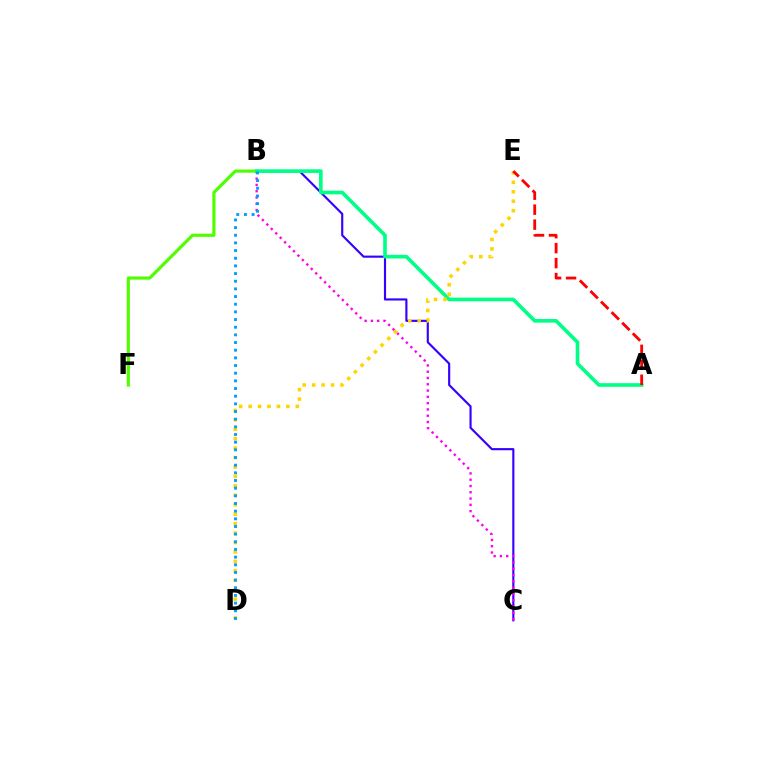{('B', 'F'): [{'color': '#4fff00', 'line_style': 'solid', 'thickness': 2.28}], ('B', 'C'): [{'color': '#3700ff', 'line_style': 'solid', 'thickness': 1.54}, {'color': '#ff00ed', 'line_style': 'dotted', 'thickness': 1.71}], ('A', 'B'): [{'color': '#00ff86', 'line_style': 'solid', 'thickness': 2.62}], ('D', 'E'): [{'color': '#ffd500', 'line_style': 'dotted', 'thickness': 2.56}], ('B', 'D'): [{'color': '#009eff', 'line_style': 'dotted', 'thickness': 2.08}], ('A', 'E'): [{'color': '#ff0000', 'line_style': 'dashed', 'thickness': 2.03}]}